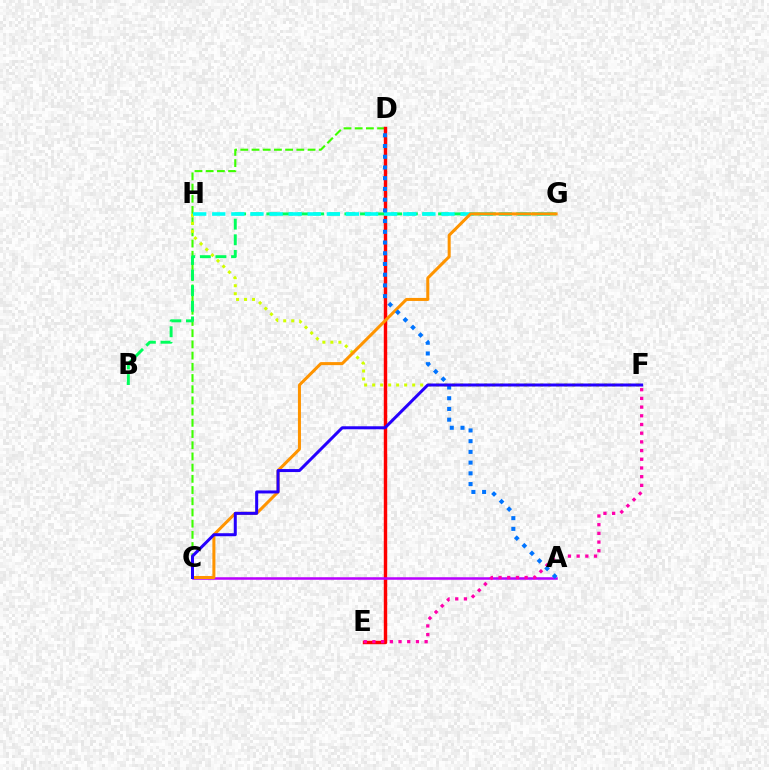{('C', 'D'): [{'color': '#3dff00', 'line_style': 'dashed', 'thickness': 1.52}], ('D', 'E'): [{'color': '#ff0000', 'line_style': 'solid', 'thickness': 2.46}], ('B', 'G'): [{'color': '#00ff5c', 'line_style': 'dashed', 'thickness': 2.12}], ('A', 'C'): [{'color': '#b900ff', 'line_style': 'solid', 'thickness': 1.81}], ('E', 'F'): [{'color': '#ff00ac', 'line_style': 'dotted', 'thickness': 2.36}], ('F', 'H'): [{'color': '#d1ff00', 'line_style': 'dotted', 'thickness': 2.17}], ('G', 'H'): [{'color': '#00fff6', 'line_style': 'dashed', 'thickness': 2.59}], ('C', 'G'): [{'color': '#ff9400', 'line_style': 'solid', 'thickness': 2.18}], ('A', 'D'): [{'color': '#0074ff', 'line_style': 'dotted', 'thickness': 2.91}], ('C', 'F'): [{'color': '#2500ff', 'line_style': 'solid', 'thickness': 2.16}]}